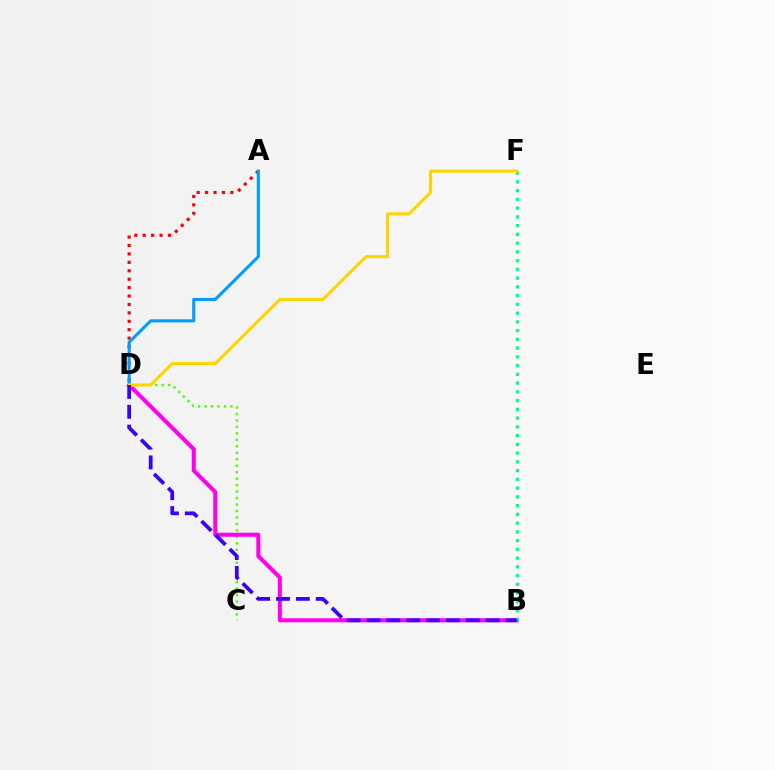{('C', 'D'): [{'color': '#4fff00', 'line_style': 'dotted', 'thickness': 1.76}], ('A', 'D'): [{'color': '#ff0000', 'line_style': 'dotted', 'thickness': 2.29}, {'color': '#009eff', 'line_style': 'solid', 'thickness': 2.22}], ('B', 'D'): [{'color': '#ff00ed', 'line_style': 'solid', 'thickness': 2.91}, {'color': '#3700ff', 'line_style': 'dashed', 'thickness': 2.7}], ('B', 'F'): [{'color': '#00ff86', 'line_style': 'dotted', 'thickness': 2.38}], ('D', 'F'): [{'color': '#ffd500', 'line_style': 'solid', 'thickness': 2.21}]}